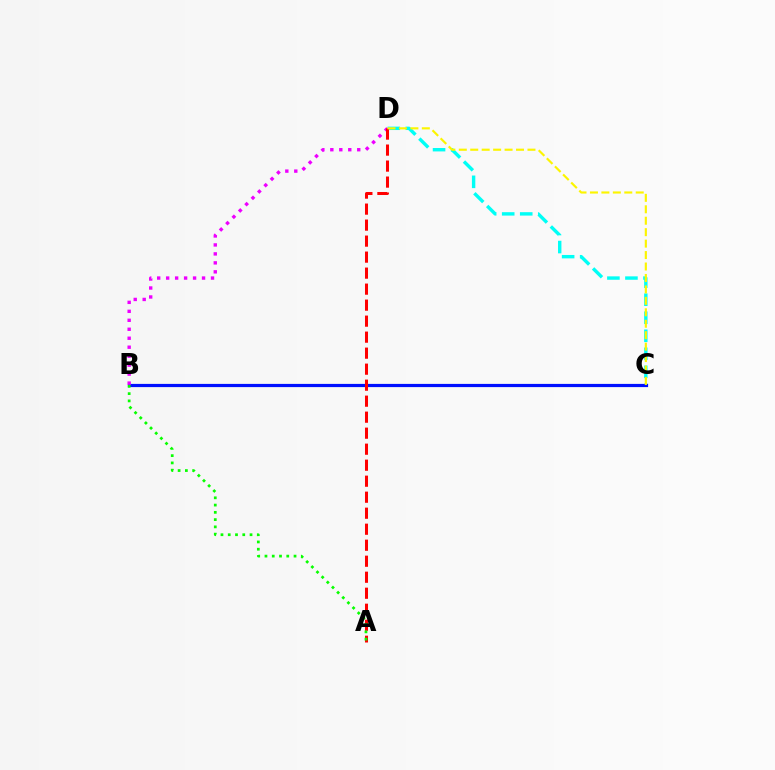{('C', 'D'): [{'color': '#00fff6', 'line_style': 'dashed', 'thickness': 2.45}, {'color': '#fcf500', 'line_style': 'dashed', 'thickness': 1.55}], ('B', 'C'): [{'color': '#0010ff', 'line_style': 'solid', 'thickness': 2.3}], ('B', 'D'): [{'color': '#ee00ff', 'line_style': 'dotted', 'thickness': 2.44}], ('A', 'D'): [{'color': '#ff0000', 'line_style': 'dashed', 'thickness': 2.17}], ('A', 'B'): [{'color': '#08ff00', 'line_style': 'dotted', 'thickness': 1.97}]}